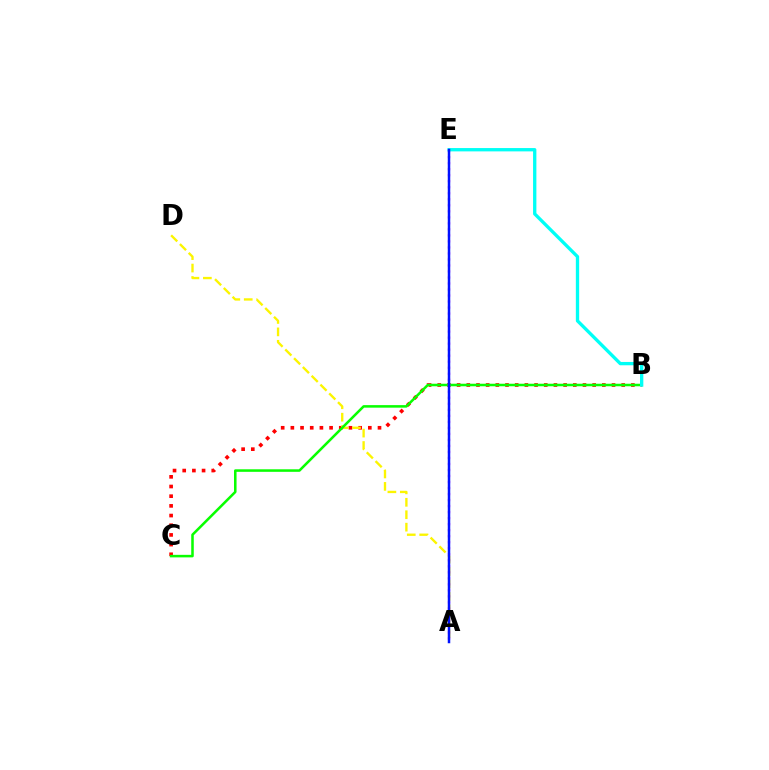{('B', 'C'): [{'color': '#ff0000', 'line_style': 'dotted', 'thickness': 2.63}, {'color': '#08ff00', 'line_style': 'solid', 'thickness': 1.83}], ('A', 'D'): [{'color': '#fcf500', 'line_style': 'dashed', 'thickness': 1.69}], ('A', 'E'): [{'color': '#ee00ff', 'line_style': 'dotted', 'thickness': 1.63}, {'color': '#0010ff', 'line_style': 'solid', 'thickness': 1.8}], ('B', 'E'): [{'color': '#00fff6', 'line_style': 'solid', 'thickness': 2.39}]}